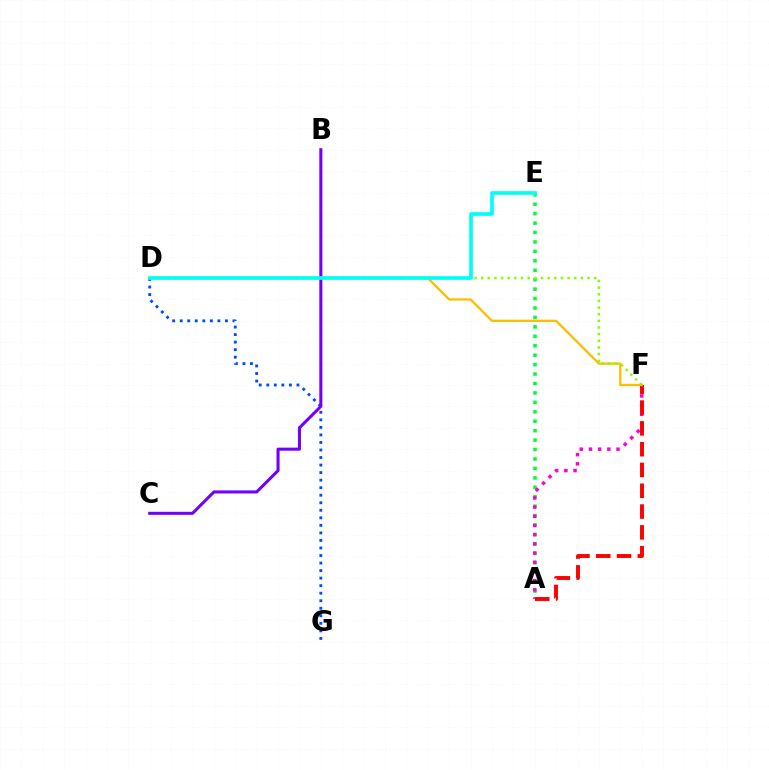{('D', 'G'): [{'color': '#004bff', 'line_style': 'dotted', 'thickness': 2.05}], ('A', 'E'): [{'color': '#00ff39', 'line_style': 'dotted', 'thickness': 2.56}], ('B', 'C'): [{'color': '#7200ff', 'line_style': 'solid', 'thickness': 2.19}], ('A', 'F'): [{'color': '#ff00cf', 'line_style': 'dotted', 'thickness': 2.5}, {'color': '#ff0000', 'line_style': 'dashed', 'thickness': 2.83}], ('D', 'F'): [{'color': '#ffbd00', 'line_style': 'solid', 'thickness': 1.66}, {'color': '#84ff00', 'line_style': 'dotted', 'thickness': 1.81}], ('D', 'E'): [{'color': '#00fff6', 'line_style': 'solid', 'thickness': 2.64}]}